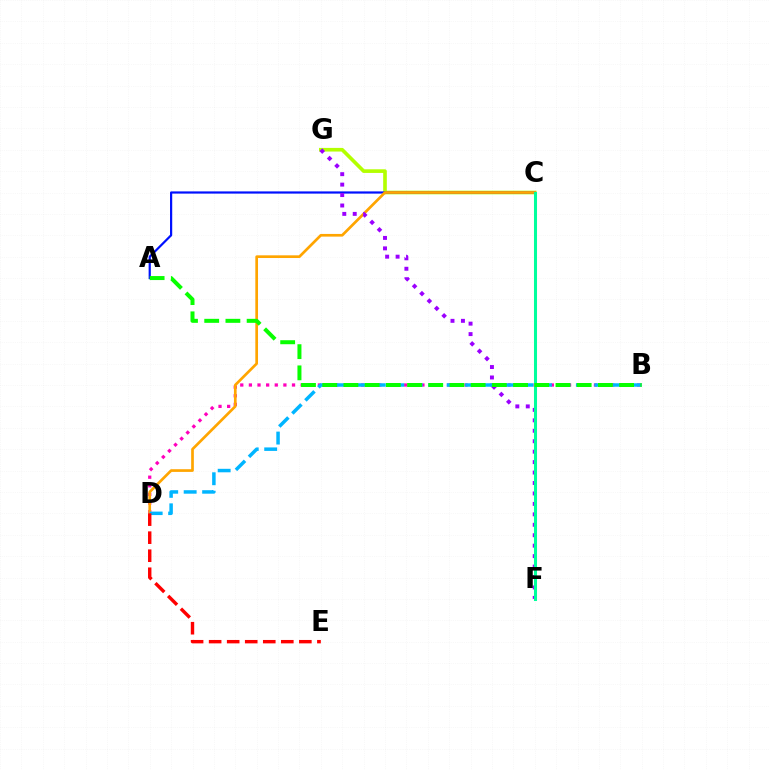{('B', 'D'): [{'color': '#ff00bd', 'line_style': 'dotted', 'thickness': 2.34}, {'color': '#00b5ff', 'line_style': 'dashed', 'thickness': 2.51}], ('C', 'G'): [{'color': '#b3ff00', 'line_style': 'solid', 'thickness': 2.62}], ('A', 'C'): [{'color': '#0010ff', 'line_style': 'solid', 'thickness': 1.59}], ('C', 'D'): [{'color': '#ffa500', 'line_style': 'solid', 'thickness': 1.94}], ('F', 'G'): [{'color': '#9b00ff', 'line_style': 'dotted', 'thickness': 2.84}], ('C', 'F'): [{'color': '#00ff9d', 'line_style': 'solid', 'thickness': 2.19}], ('D', 'E'): [{'color': '#ff0000', 'line_style': 'dashed', 'thickness': 2.45}], ('A', 'B'): [{'color': '#08ff00', 'line_style': 'dashed', 'thickness': 2.88}]}